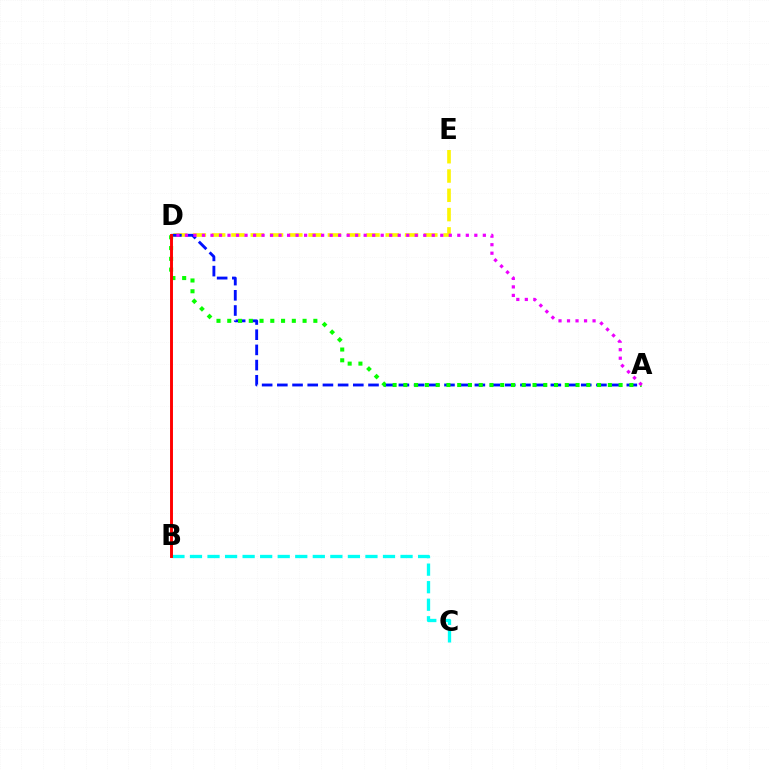{('B', 'C'): [{'color': '#00fff6', 'line_style': 'dashed', 'thickness': 2.38}], ('D', 'E'): [{'color': '#fcf500', 'line_style': 'dashed', 'thickness': 2.62}], ('A', 'D'): [{'color': '#0010ff', 'line_style': 'dashed', 'thickness': 2.06}, {'color': '#08ff00', 'line_style': 'dotted', 'thickness': 2.92}, {'color': '#ee00ff', 'line_style': 'dotted', 'thickness': 2.31}], ('B', 'D'): [{'color': '#ff0000', 'line_style': 'solid', 'thickness': 2.11}]}